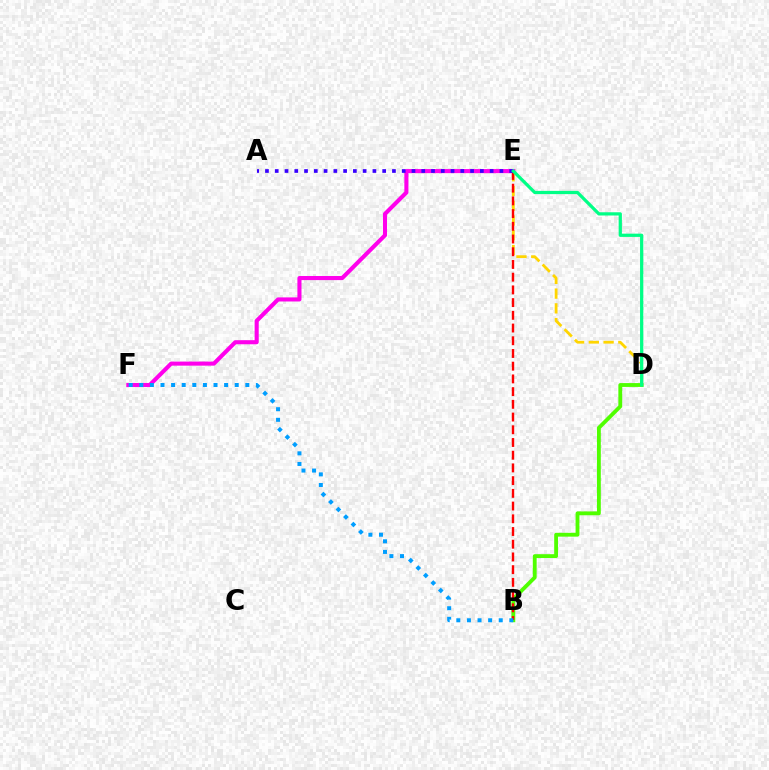{('E', 'F'): [{'color': '#ff00ed', 'line_style': 'solid', 'thickness': 2.94}], ('B', 'D'): [{'color': '#4fff00', 'line_style': 'solid', 'thickness': 2.76}], ('D', 'E'): [{'color': '#ffd500', 'line_style': 'dashed', 'thickness': 2.0}, {'color': '#00ff86', 'line_style': 'solid', 'thickness': 2.33}], ('B', 'E'): [{'color': '#ff0000', 'line_style': 'dashed', 'thickness': 1.73}], ('A', 'E'): [{'color': '#3700ff', 'line_style': 'dotted', 'thickness': 2.65}], ('B', 'F'): [{'color': '#009eff', 'line_style': 'dotted', 'thickness': 2.88}]}